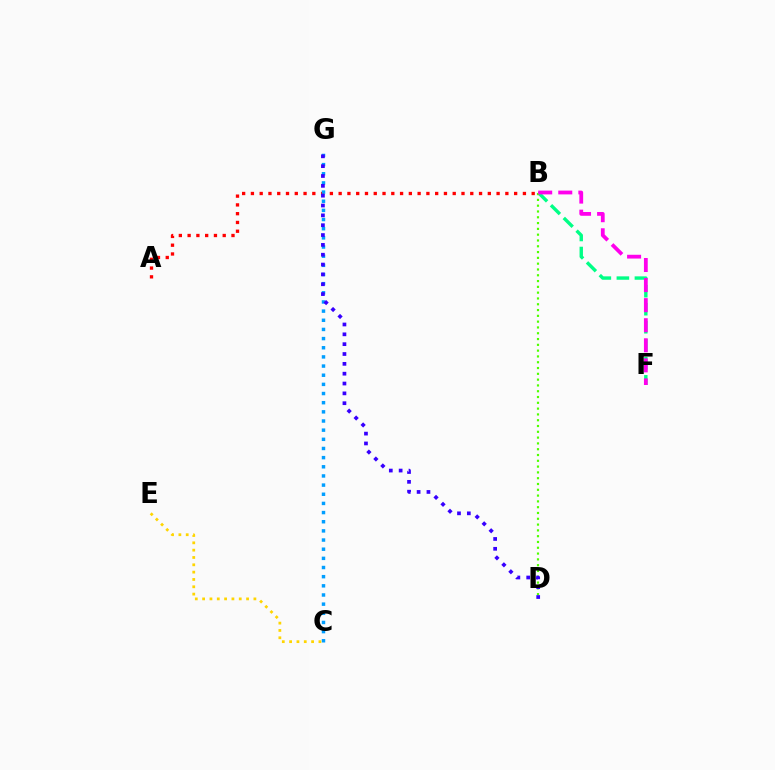{('B', 'F'): [{'color': '#00ff86', 'line_style': 'dashed', 'thickness': 2.45}, {'color': '#ff00ed', 'line_style': 'dashed', 'thickness': 2.73}], ('B', 'D'): [{'color': '#4fff00', 'line_style': 'dotted', 'thickness': 1.58}], ('A', 'B'): [{'color': '#ff0000', 'line_style': 'dotted', 'thickness': 2.38}], ('C', 'G'): [{'color': '#009eff', 'line_style': 'dotted', 'thickness': 2.49}], ('D', 'G'): [{'color': '#3700ff', 'line_style': 'dotted', 'thickness': 2.67}], ('C', 'E'): [{'color': '#ffd500', 'line_style': 'dotted', 'thickness': 1.99}]}